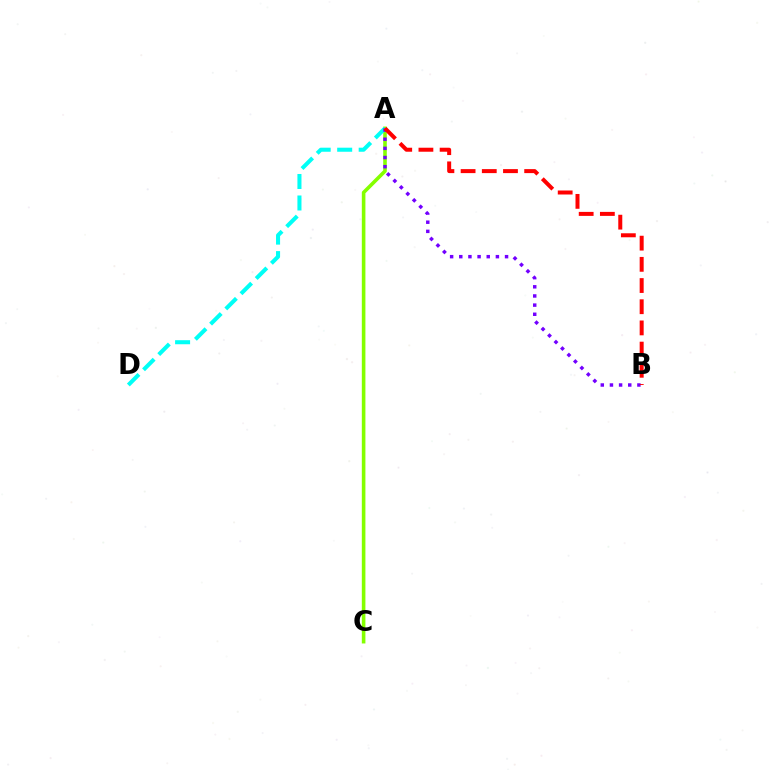{('A', 'C'): [{'color': '#84ff00', 'line_style': 'solid', 'thickness': 2.59}], ('A', 'D'): [{'color': '#00fff6', 'line_style': 'dashed', 'thickness': 2.92}], ('A', 'B'): [{'color': '#7200ff', 'line_style': 'dotted', 'thickness': 2.49}, {'color': '#ff0000', 'line_style': 'dashed', 'thickness': 2.88}]}